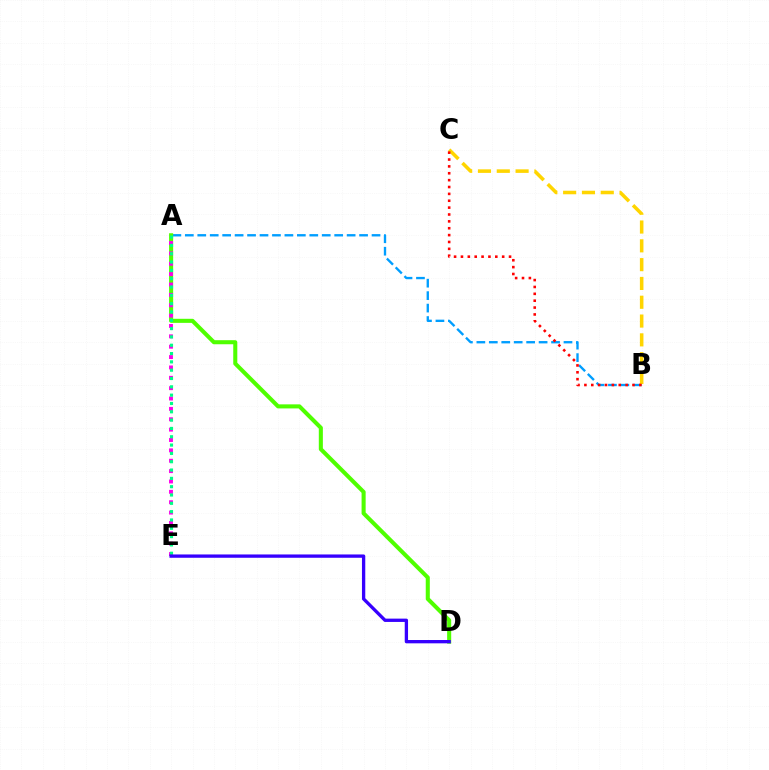{('A', 'B'): [{'color': '#009eff', 'line_style': 'dashed', 'thickness': 1.69}], ('A', 'D'): [{'color': '#4fff00', 'line_style': 'solid', 'thickness': 2.93}], ('A', 'E'): [{'color': '#ff00ed', 'line_style': 'dotted', 'thickness': 2.82}, {'color': '#00ff86', 'line_style': 'dotted', 'thickness': 2.26}], ('B', 'C'): [{'color': '#ffd500', 'line_style': 'dashed', 'thickness': 2.55}, {'color': '#ff0000', 'line_style': 'dotted', 'thickness': 1.87}], ('D', 'E'): [{'color': '#3700ff', 'line_style': 'solid', 'thickness': 2.39}]}